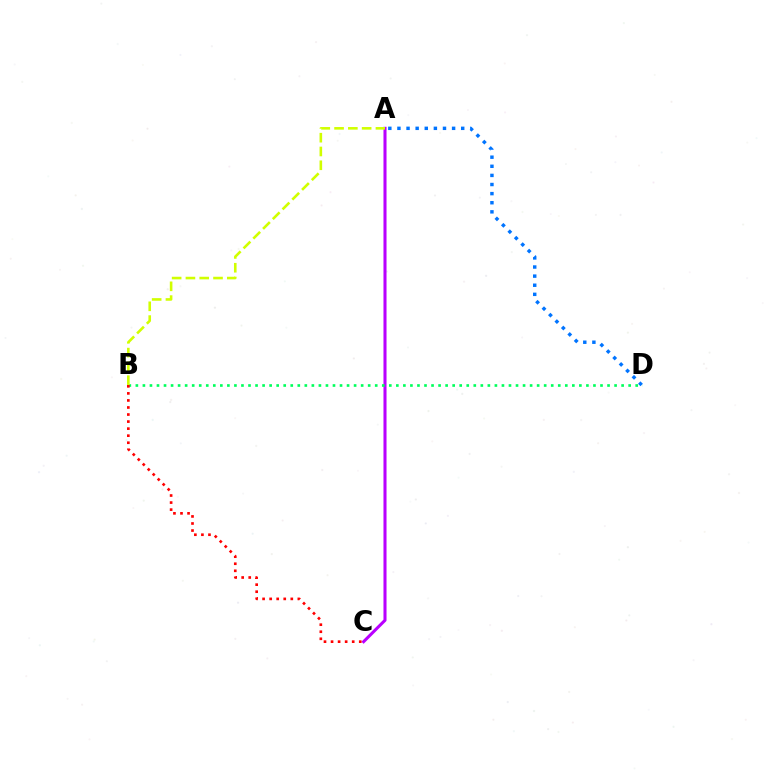{('A', 'C'): [{'color': '#b900ff', 'line_style': 'solid', 'thickness': 2.2}], ('B', 'D'): [{'color': '#00ff5c', 'line_style': 'dotted', 'thickness': 1.91}], ('B', 'C'): [{'color': '#ff0000', 'line_style': 'dotted', 'thickness': 1.92}], ('A', 'B'): [{'color': '#d1ff00', 'line_style': 'dashed', 'thickness': 1.87}], ('A', 'D'): [{'color': '#0074ff', 'line_style': 'dotted', 'thickness': 2.48}]}